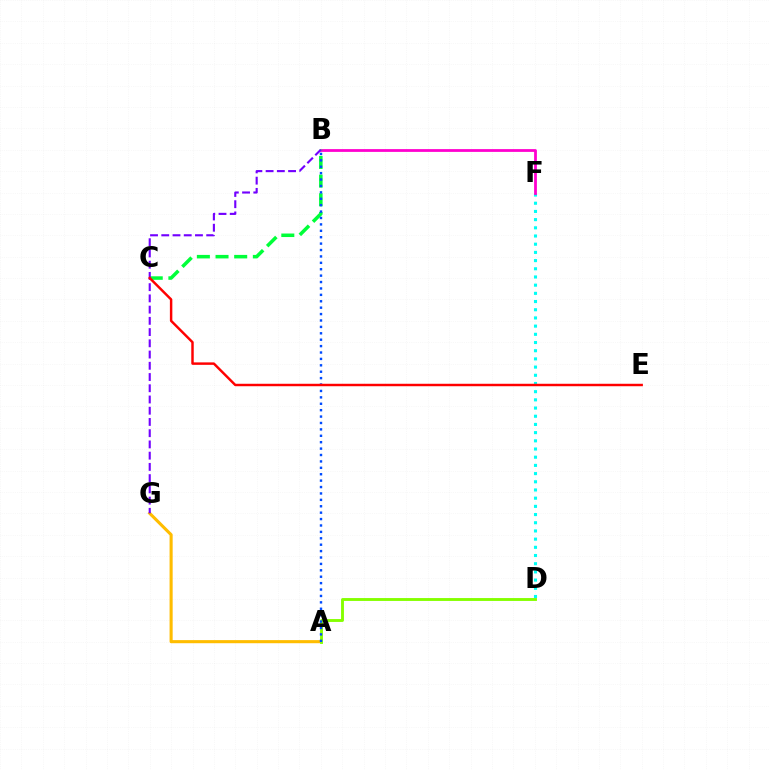{('D', 'F'): [{'color': '#00fff6', 'line_style': 'dotted', 'thickness': 2.23}], ('B', 'F'): [{'color': '#ff00cf', 'line_style': 'solid', 'thickness': 2.0}], ('A', 'G'): [{'color': '#ffbd00', 'line_style': 'solid', 'thickness': 2.23}], ('B', 'C'): [{'color': '#00ff39', 'line_style': 'dashed', 'thickness': 2.54}], ('A', 'D'): [{'color': '#84ff00', 'line_style': 'solid', 'thickness': 2.08}], ('A', 'B'): [{'color': '#004bff', 'line_style': 'dotted', 'thickness': 1.74}], ('B', 'G'): [{'color': '#7200ff', 'line_style': 'dashed', 'thickness': 1.53}], ('C', 'E'): [{'color': '#ff0000', 'line_style': 'solid', 'thickness': 1.77}]}